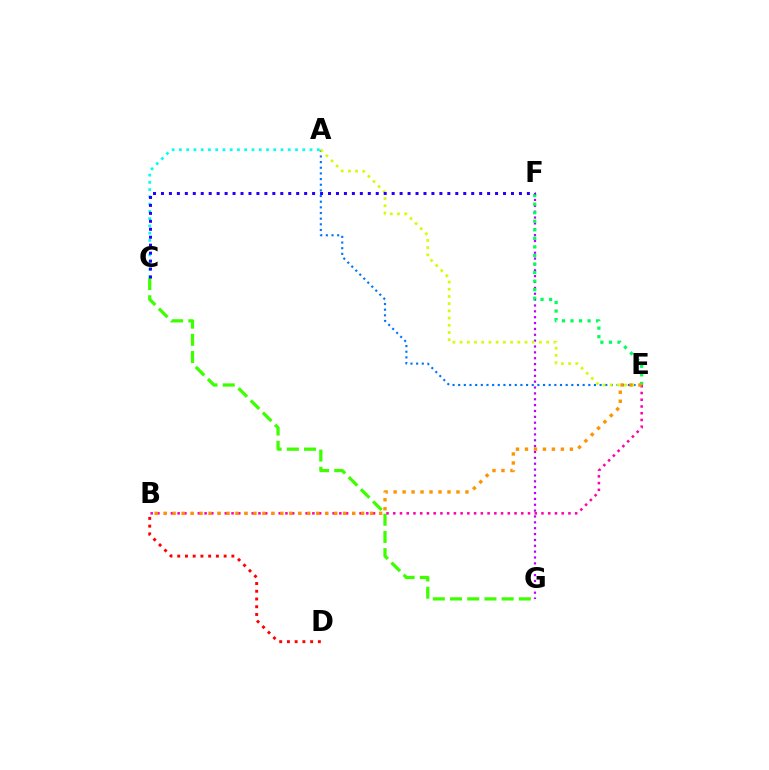{('F', 'G'): [{'color': '#b900ff', 'line_style': 'dotted', 'thickness': 1.59}], ('C', 'G'): [{'color': '#3dff00', 'line_style': 'dashed', 'thickness': 2.34}], ('A', 'C'): [{'color': '#00fff6', 'line_style': 'dotted', 'thickness': 1.97}], ('A', 'E'): [{'color': '#0074ff', 'line_style': 'dotted', 'thickness': 1.54}, {'color': '#d1ff00', 'line_style': 'dotted', 'thickness': 1.96}], ('B', 'D'): [{'color': '#ff0000', 'line_style': 'dotted', 'thickness': 2.1}], ('E', 'F'): [{'color': '#00ff5c', 'line_style': 'dotted', 'thickness': 2.32}], ('C', 'F'): [{'color': '#2500ff', 'line_style': 'dotted', 'thickness': 2.16}], ('B', 'E'): [{'color': '#ff00ac', 'line_style': 'dotted', 'thickness': 1.83}, {'color': '#ff9400', 'line_style': 'dotted', 'thickness': 2.44}]}